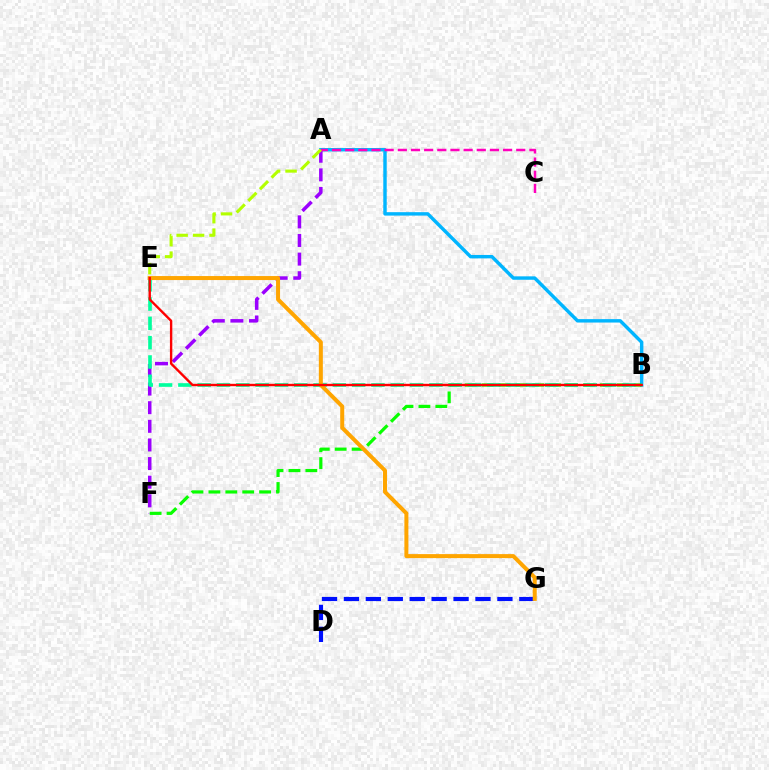{('A', 'B'): [{'color': '#00b5ff', 'line_style': 'solid', 'thickness': 2.47}], ('A', 'F'): [{'color': '#9b00ff', 'line_style': 'dashed', 'thickness': 2.53}], ('A', 'C'): [{'color': '#ff00bd', 'line_style': 'dashed', 'thickness': 1.79}], ('B', 'F'): [{'color': '#08ff00', 'line_style': 'dashed', 'thickness': 2.3}], ('D', 'G'): [{'color': '#0010ff', 'line_style': 'dashed', 'thickness': 2.98}], ('B', 'E'): [{'color': '#00ff9d', 'line_style': 'dashed', 'thickness': 2.62}, {'color': '#ff0000', 'line_style': 'solid', 'thickness': 1.72}], ('E', 'G'): [{'color': '#ffa500', 'line_style': 'solid', 'thickness': 2.88}], ('A', 'E'): [{'color': '#b3ff00', 'line_style': 'dashed', 'thickness': 2.23}]}